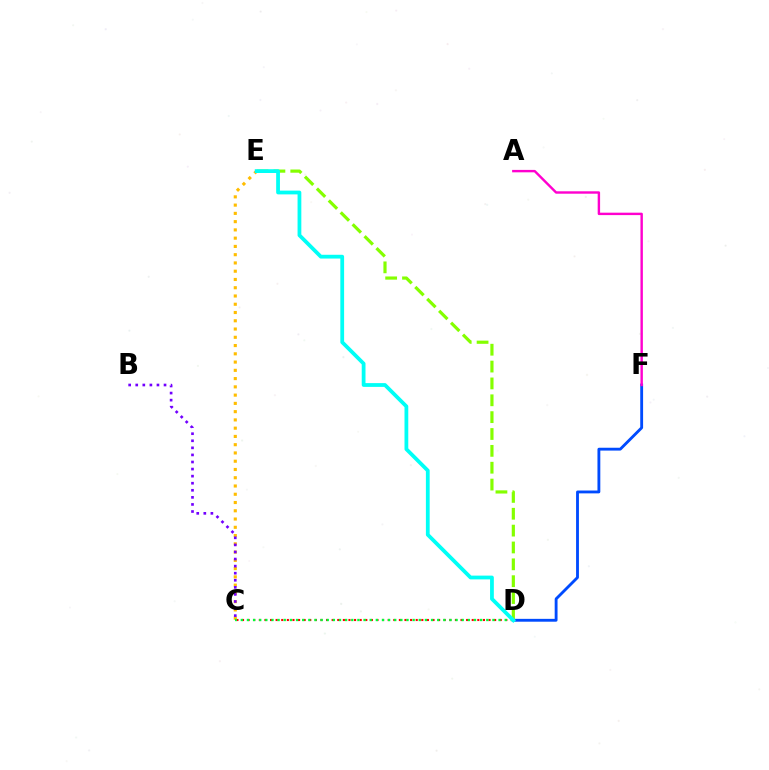{('C', 'D'): [{'color': '#ff0000', 'line_style': 'dotted', 'thickness': 1.52}, {'color': '#00ff39', 'line_style': 'dotted', 'thickness': 1.67}], ('D', 'F'): [{'color': '#004bff', 'line_style': 'solid', 'thickness': 2.05}], ('C', 'E'): [{'color': '#ffbd00', 'line_style': 'dotted', 'thickness': 2.24}], ('D', 'E'): [{'color': '#84ff00', 'line_style': 'dashed', 'thickness': 2.29}, {'color': '#00fff6', 'line_style': 'solid', 'thickness': 2.72}], ('B', 'C'): [{'color': '#7200ff', 'line_style': 'dotted', 'thickness': 1.92}], ('A', 'F'): [{'color': '#ff00cf', 'line_style': 'solid', 'thickness': 1.74}]}